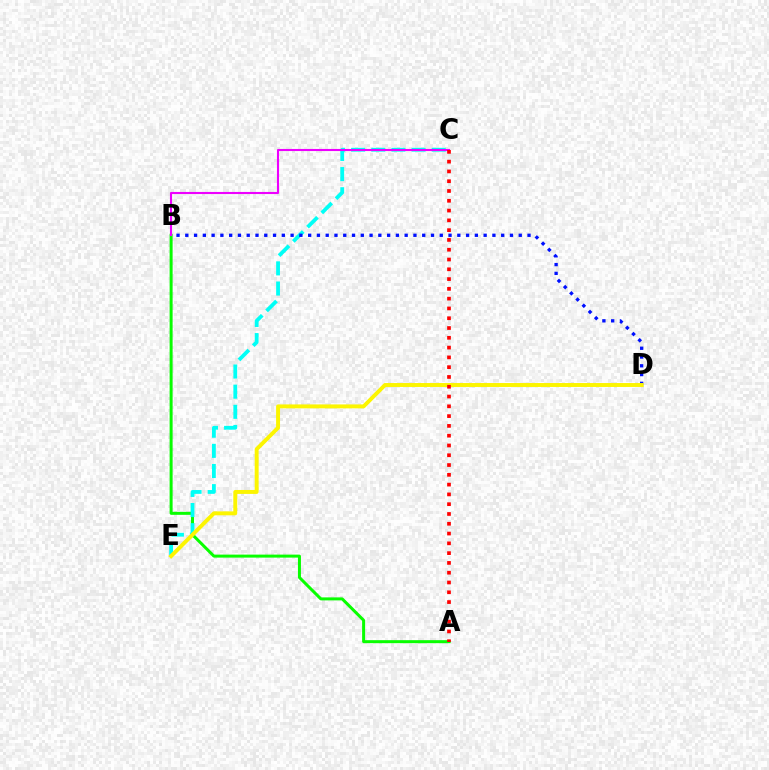{('A', 'B'): [{'color': '#08ff00', 'line_style': 'solid', 'thickness': 2.16}], ('C', 'E'): [{'color': '#00fff6', 'line_style': 'dashed', 'thickness': 2.74}], ('B', 'C'): [{'color': '#ee00ff', 'line_style': 'solid', 'thickness': 1.51}], ('B', 'D'): [{'color': '#0010ff', 'line_style': 'dotted', 'thickness': 2.38}], ('D', 'E'): [{'color': '#fcf500', 'line_style': 'solid', 'thickness': 2.84}], ('A', 'C'): [{'color': '#ff0000', 'line_style': 'dotted', 'thickness': 2.66}]}